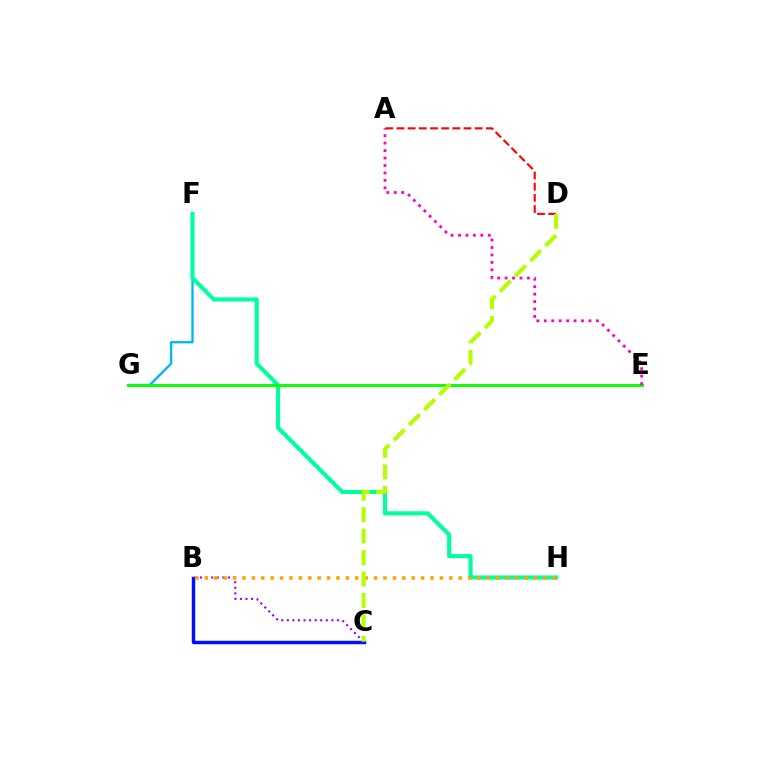{('F', 'G'): [{'color': '#00b5ff', 'line_style': 'solid', 'thickness': 1.68}], ('B', 'C'): [{'color': '#0010ff', 'line_style': 'solid', 'thickness': 2.49}, {'color': '#9b00ff', 'line_style': 'dotted', 'thickness': 1.51}], ('F', 'H'): [{'color': '#00ff9d', 'line_style': 'solid', 'thickness': 2.95}], ('E', 'G'): [{'color': '#08ff00', 'line_style': 'solid', 'thickness': 2.08}], ('A', 'E'): [{'color': '#ff00bd', 'line_style': 'dotted', 'thickness': 2.02}], ('A', 'D'): [{'color': '#ff0000', 'line_style': 'dashed', 'thickness': 1.52}], ('B', 'H'): [{'color': '#ffa500', 'line_style': 'dotted', 'thickness': 2.55}], ('C', 'D'): [{'color': '#b3ff00', 'line_style': 'dashed', 'thickness': 2.91}]}